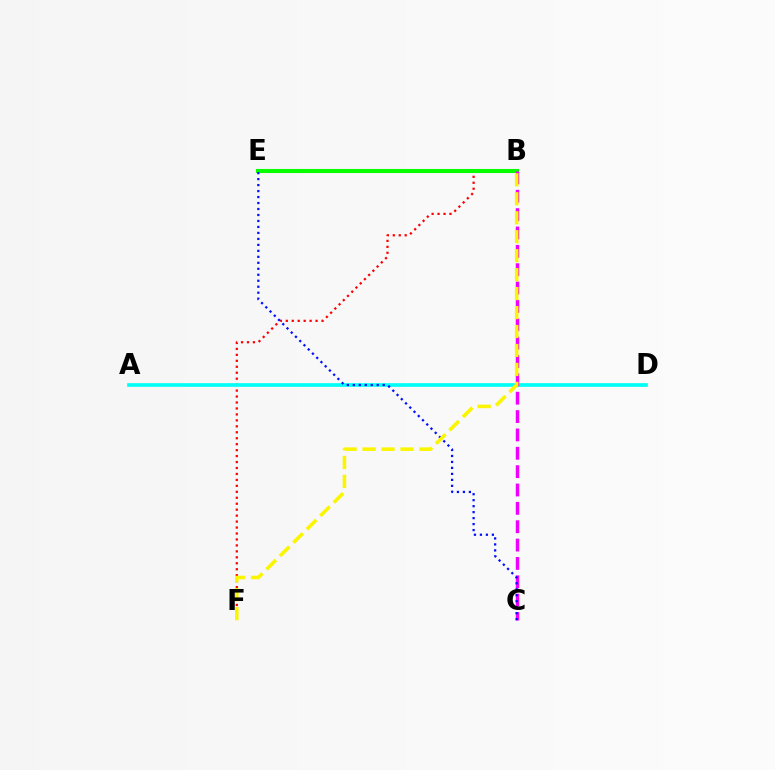{('B', 'F'): [{'color': '#ff0000', 'line_style': 'dotted', 'thickness': 1.62}, {'color': '#fcf500', 'line_style': 'dashed', 'thickness': 2.58}], ('A', 'D'): [{'color': '#00fff6', 'line_style': 'solid', 'thickness': 2.64}], ('B', 'E'): [{'color': '#08ff00', 'line_style': 'solid', 'thickness': 2.94}], ('B', 'C'): [{'color': '#ee00ff', 'line_style': 'dashed', 'thickness': 2.49}], ('C', 'E'): [{'color': '#0010ff', 'line_style': 'dotted', 'thickness': 1.62}]}